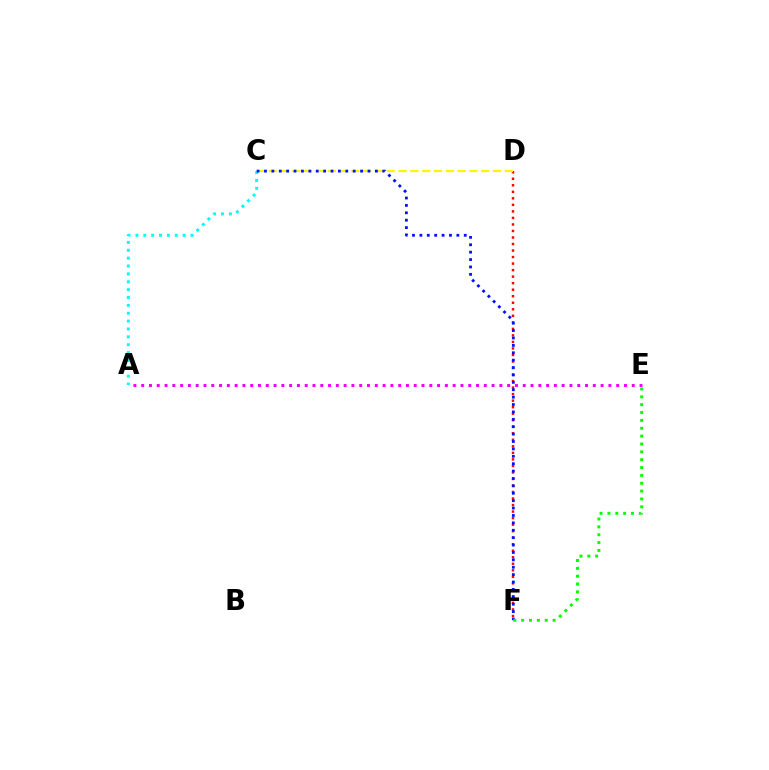{('D', 'F'): [{'color': '#ff0000', 'line_style': 'dotted', 'thickness': 1.77}], ('A', 'C'): [{'color': '#00fff6', 'line_style': 'dotted', 'thickness': 2.14}], ('C', 'D'): [{'color': '#fcf500', 'line_style': 'dashed', 'thickness': 1.6}], ('C', 'F'): [{'color': '#0010ff', 'line_style': 'dotted', 'thickness': 2.01}], ('E', 'F'): [{'color': '#08ff00', 'line_style': 'dotted', 'thickness': 2.13}], ('A', 'E'): [{'color': '#ee00ff', 'line_style': 'dotted', 'thickness': 2.12}]}